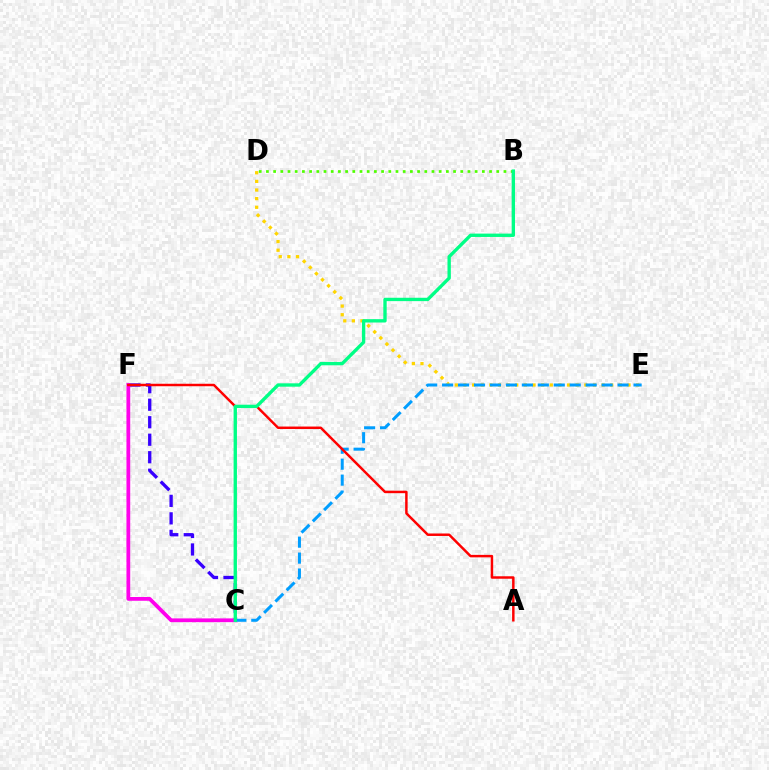{('D', 'E'): [{'color': '#ffd500', 'line_style': 'dotted', 'thickness': 2.35}], ('C', 'F'): [{'color': '#3700ff', 'line_style': 'dashed', 'thickness': 2.38}, {'color': '#ff00ed', 'line_style': 'solid', 'thickness': 2.71}], ('C', 'E'): [{'color': '#009eff', 'line_style': 'dashed', 'thickness': 2.17}], ('A', 'F'): [{'color': '#ff0000', 'line_style': 'solid', 'thickness': 1.78}], ('B', 'D'): [{'color': '#4fff00', 'line_style': 'dotted', 'thickness': 1.96}], ('B', 'C'): [{'color': '#00ff86', 'line_style': 'solid', 'thickness': 2.42}]}